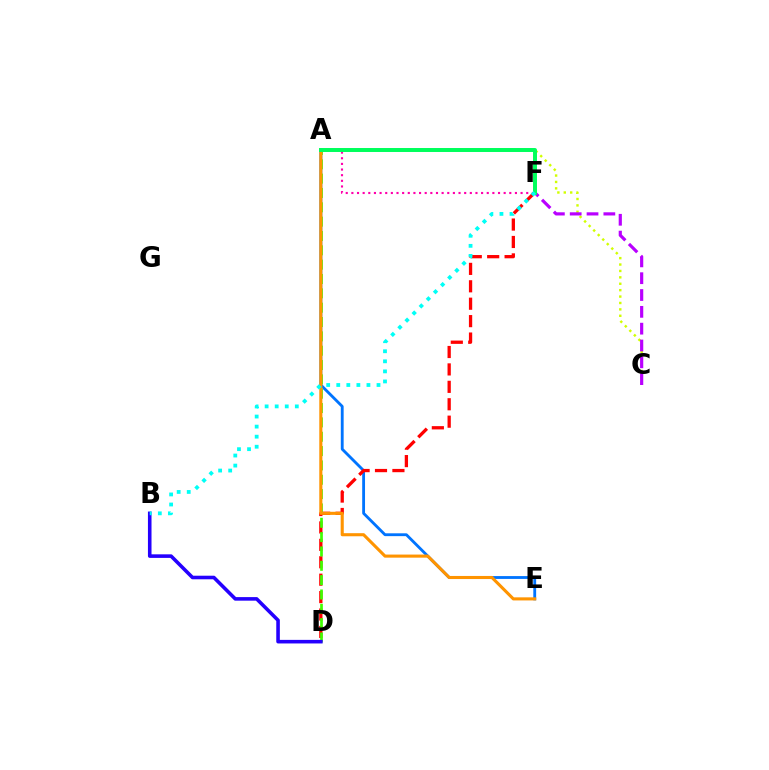{('A', 'E'): [{'color': '#0074ff', 'line_style': 'solid', 'thickness': 2.04}, {'color': '#ff9400', 'line_style': 'solid', 'thickness': 2.22}], ('A', 'F'): [{'color': '#ff00ac', 'line_style': 'dotted', 'thickness': 1.53}, {'color': '#00ff5c', 'line_style': 'solid', 'thickness': 2.86}], ('D', 'F'): [{'color': '#ff0000', 'line_style': 'dashed', 'thickness': 2.37}], ('A', 'D'): [{'color': '#3dff00', 'line_style': 'dashed', 'thickness': 1.95}], ('A', 'C'): [{'color': '#d1ff00', 'line_style': 'dotted', 'thickness': 1.74}], ('C', 'F'): [{'color': '#b900ff', 'line_style': 'dashed', 'thickness': 2.29}], ('B', 'D'): [{'color': '#2500ff', 'line_style': 'solid', 'thickness': 2.58}], ('B', 'F'): [{'color': '#00fff6', 'line_style': 'dotted', 'thickness': 2.73}]}